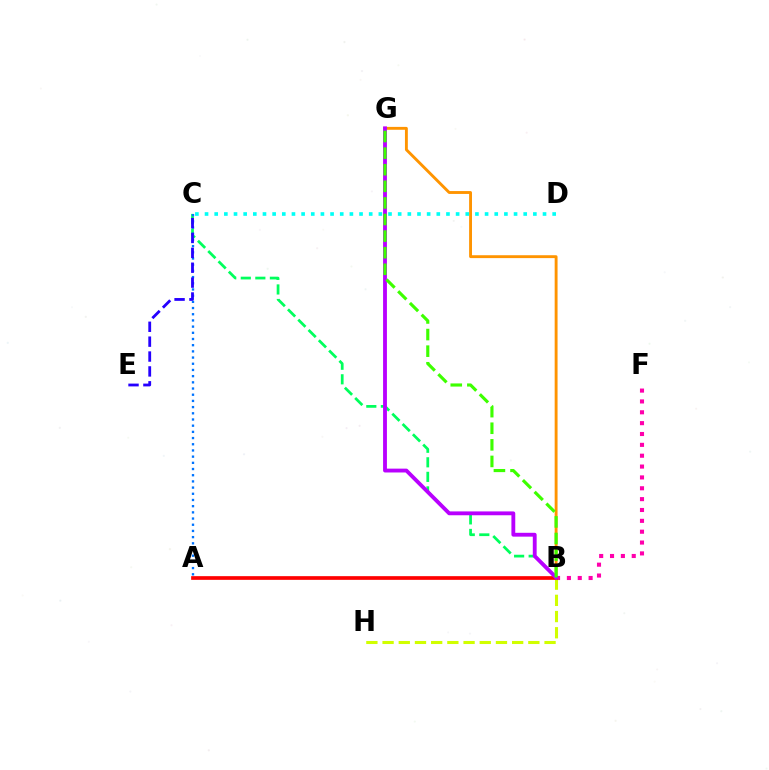{('B', 'F'): [{'color': '#ff00ac', 'line_style': 'dotted', 'thickness': 2.95}], ('B', 'C'): [{'color': '#00ff5c', 'line_style': 'dashed', 'thickness': 1.98}], ('A', 'C'): [{'color': '#0074ff', 'line_style': 'dotted', 'thickness': 1.68}], ('C', 'E'): [{'color': '#2500ff', 'line_style': 'dashed', 'thickness': 2.02}], ('B', 'H'): [{'color': '#d1ff00', 'line_style': 'dashed', 'thickness': 2.2}], ('B', 'G'): [{'color': '#ff9400', 'line_style': 'solid', 'thickness': 2.07}, {'color': '#b900ff', 'line_style': 'solid', 'thickness': 2.77}, {'color': '#3dff00', 'line_style': 'dashed', 'thickness': 2.25}], ('A', 'B'): [{'color': '#ff0000', 'line_style': 'solid', 'thickness': 2.66}], ('C', 'D'): [{'color': '#00fff6', 'line_style': 'dotted', 'thickness': 2.62}]}